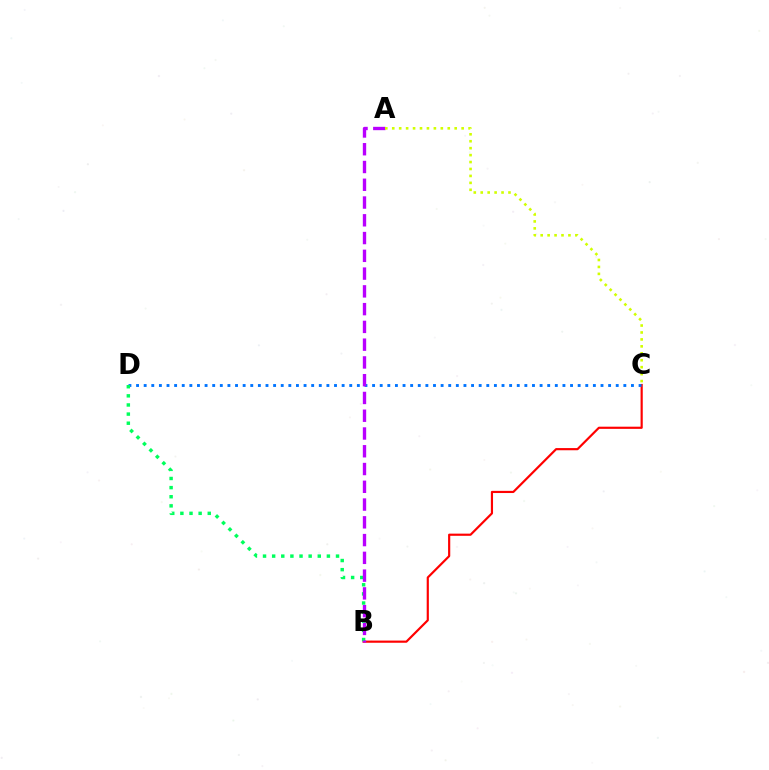{('B', 'C'): [{'color': '#ff0000', 'line_style': 'solid', 'thickness': 1.56}], ('C', 'D'): [{'color': '#0074ff', 'line_style': 'dotted', 'thickness': 2.07}], ('B', 'D'): [{'color': '#00ff5c', 'line_style': 'dotted', 'thickness': 2.48}], ('A', 'B'): [{'color': '#b900ff', 'line_style': 'dashed', 'thickness': 2.41}], ('A', 'C'): [{'color': '#d1ff00', 'line_style': 'dotted', 'thickness': 1.89}]}